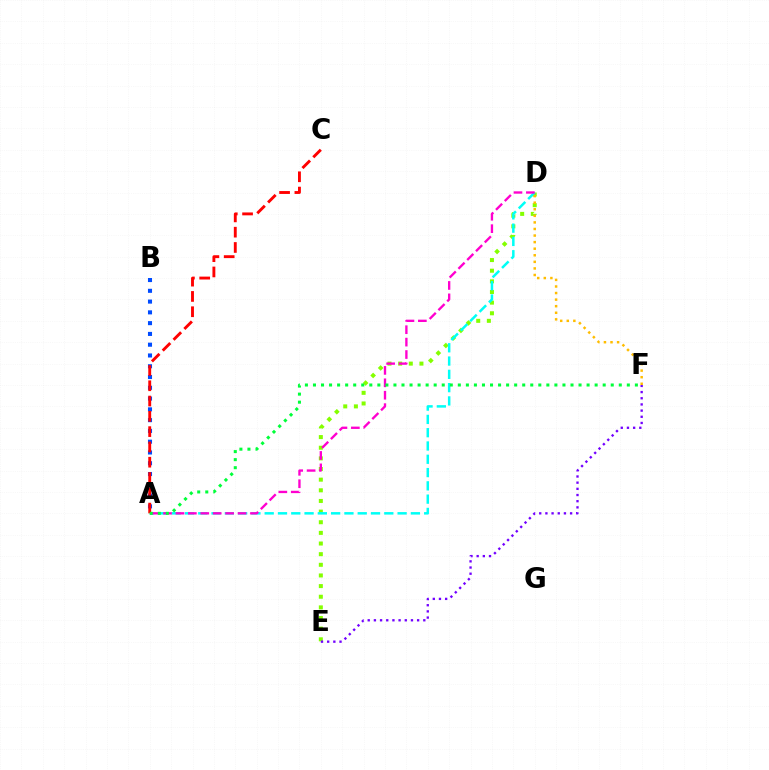{('D', 'E'): [{'color': '#84ff00', 'line_style': 'dotted', 'thickness': 2.89}], ('A', 'D'): [{'color': '#00fff6', 'line_style': 'dashed', 'thickness': 1.81}, {'color': '#ff00cf', 'line_style': 'dashed', 'thickness': 1.69}], ('D', 'F'): [{'color': '#ffbd00', 'line_style': 'dotted', 'thickness': 1.79}], ('E', 'F'): [{'color': '#7200ff', 'line_style': 'dotted', 'thickness': 1.68}], ('A', 'B'): [{'color': '#004bff', 'line_style': 'dotted', 'thickness': 2.93}], ('A', 'C'): [{'color': '#ff0000', 'line_style': 'dashed', 'thickness': 2.08}], ('A', 'F'): [{'color': '#00ff39', 'line_style': 'dotted', 'thickness': 2.19}]}